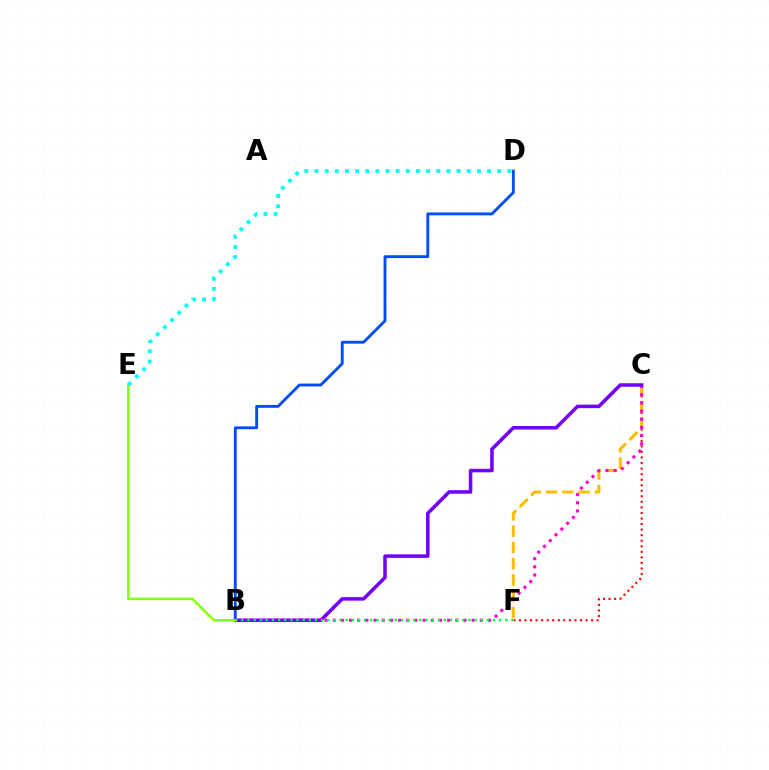{('C', 'F'): [{'color': '#ff0000', 'line_style': 'dotted', 'thickness': 1.51}, {'color': '#ffbd00', 'line_style': 'dashed', 'thickness': 2.21}], ('B', 'D'): [{'color': '#004bff', 'line_style': 'solid', 'thickness': 2.05}], ('B', 'C'): [{'color': '#ff00cf', 'line_style': 'dotted', 'thickness': 2.22}, {'color': '#7200ff', 'line_style': 'solid', 'thickness': 2.53}], ('B', 'F'): [{'color': '#00ff39', 'line_style': 'dotted', 'thickness': 1.67}], ('B', 'E'): [{'color': '#84ff00', 'line_style': 'solid', 'thickness': 1.78}], ('D', 'E'): [{'color': '#00fff6', 'line_style': 'dotted', 'thickness': 2.76}]}